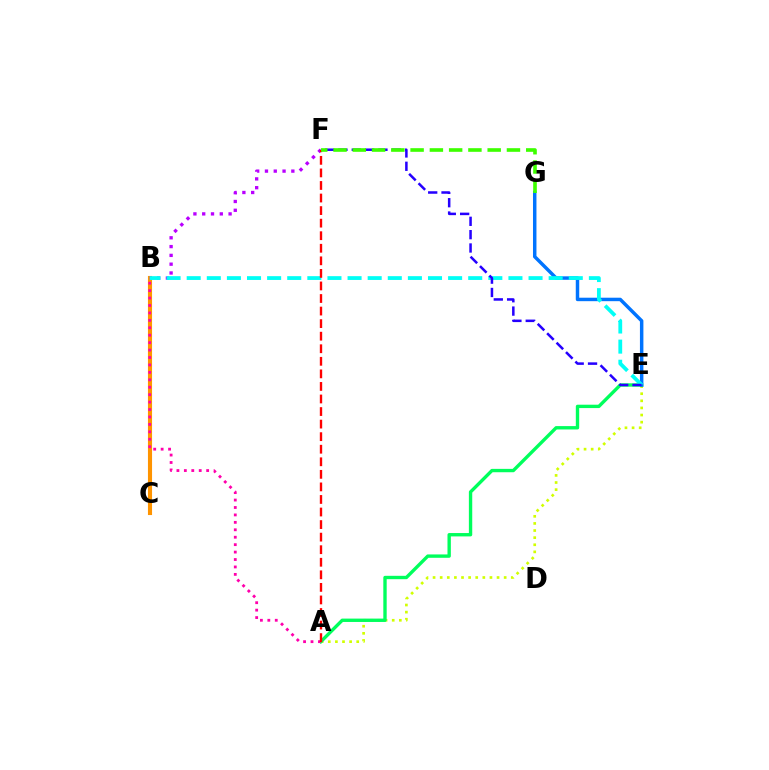{('B', 'C'): [{'color': '#ff9400', 'line_style': 'solid', 'thickness': 2.96}], ('A', 'E'): [{'color': '#d1ff00', 'line_style': 'dotted', 'thickness': 1.93}, {'color': '#00ff5c', 'line_style': 'solid', 'thickness': 2.43}], ('B', 'F'): [{'color': '#b900ff', 'line_style': 'dotted', 'thickness': 2.39}], ('E', 'G'): [{'color': '#0074ff', 'line_style': 'solid', 'thickness': 2.49}], ('B', 'E'): [{'color': '#00fff6', 'line_style': 'dashed', 'thickness': 2.73}], ('E', 'F'): [{'color': '#2500ff', 'line_style': 'dashed', 'thickness': 1.81}], ('A', 'B'): [{'color': '#ff00ac', 'line_style': 'dotted', 'thickness': 2.02}], ('A', 'F'): [{'color': '#ff0000', 'line_style': 'dashed', 'thickness': 1.71}], ('F', 'G'): [{'color': '#3dff00', 'line_style': 'dashed', 'thickness': 2.62}]}